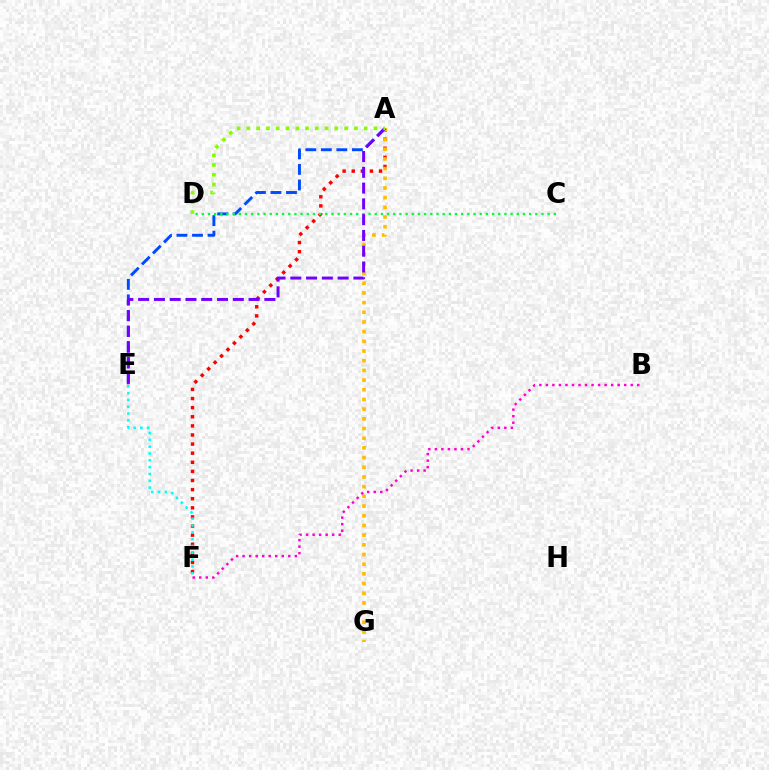{('A', 'F'): [{'color': '#ff0000', 'line_style': 'dotted', 'thickness': 2.47}], ('A', 'E'): [{'color': '#004bff', 'line_style': 'dashed', 'thickness': 2.11}, {'color': '#7200ff', 'line_style': 'dashed', 'thickness': 2.14}], ('A', 'G'): [{'color': '#ffbd00', 'line_style': 'dotted', 'thickness': 2.63}], ('C', 'D'): [{'color': '#00ff39', 'line_style': 'dotted', 'thickness': 1.68}], ('B', 'F'): [{'color': '#ff00cf', 'line_style': 'dotted', 'thickness': 1.77}], ('A', 'D'): [{'color': '#84ff00', 'line_style': 'dotted', 'thickness': 2.66}], ('E', 'F'): [{'color': '#00fff6', 'line_style': 'dotted', 'thickness': 1.85}]}